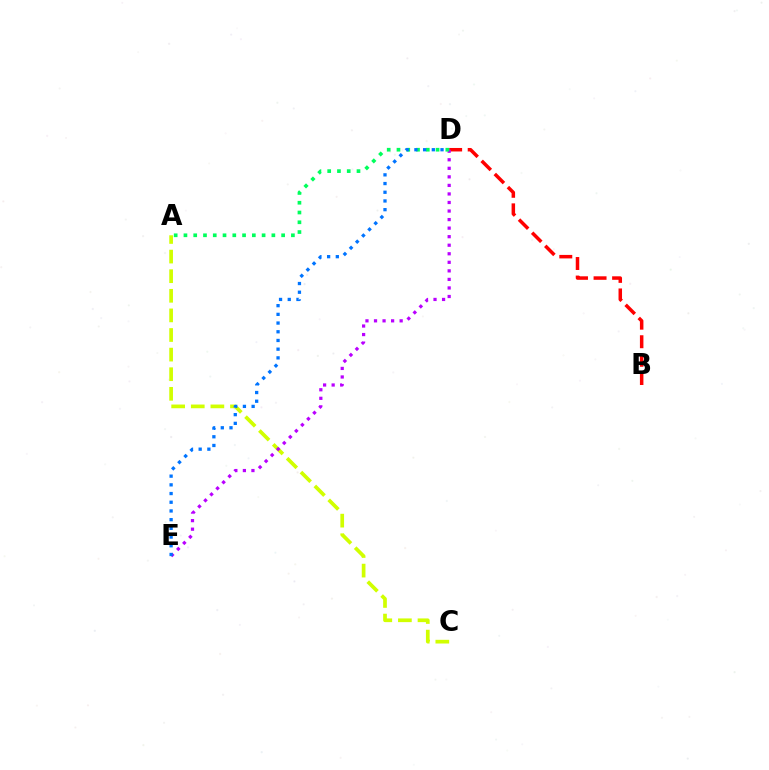{('B', 'D'): [{'color': '#ff0000', 'line_style': 'dashed', 'thickness': 2.52}], ('A', 'C'): [{'color': '#d1ff00', 'line_style': 'dashed', 'thickness': 2.66}], ('D', 'E'): [{'color': '#b900ff', 'line_style': 'dotted', 'thickness': 2.32}, {'color': '#0074ff', 'line_style': 'dotted', 'thickness': 2.36}], ('A', 'D'): [{'color': '#00ff5c', 'line_style': 'dotted', 'thickness': 2.65}]}